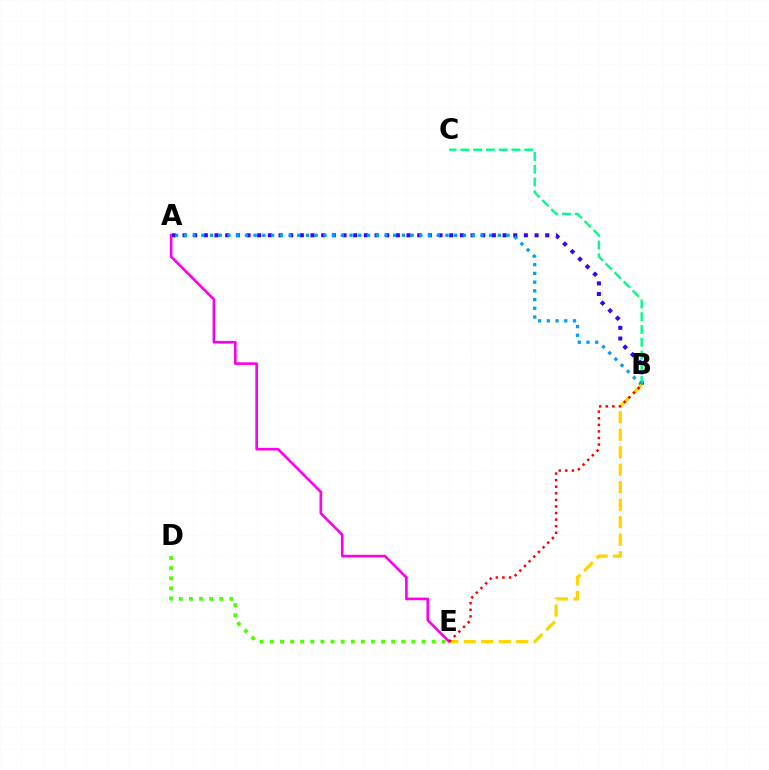{('A', 'E'): [{'color': '#ff00ed', 'line_style': 'solid', 'thickness': 1.9}], ('A', 'B'): [{'color': '#3700ff', 'line_style': 'dotted', 'thickness': 2.9}, {'color': '#009eff', 'line_style': 'dotted', 'thickness': 2.37}], ('B', 'C'): [{'color': '#00ff86', 'line_style': 'dashed', 'thickness': 1.73}], ('B', 'E'): [{'color': '#ffd500', 'line_style': 'dashed', 'thickness': 2.38}, {'color': '#ff0000', 'line_style': 'dotted', 'thickness': 1.79}], ('D', 'E'): [{'color': '#4fff00', 'line_style': 'dotted', 'thickness': 2.75}]}